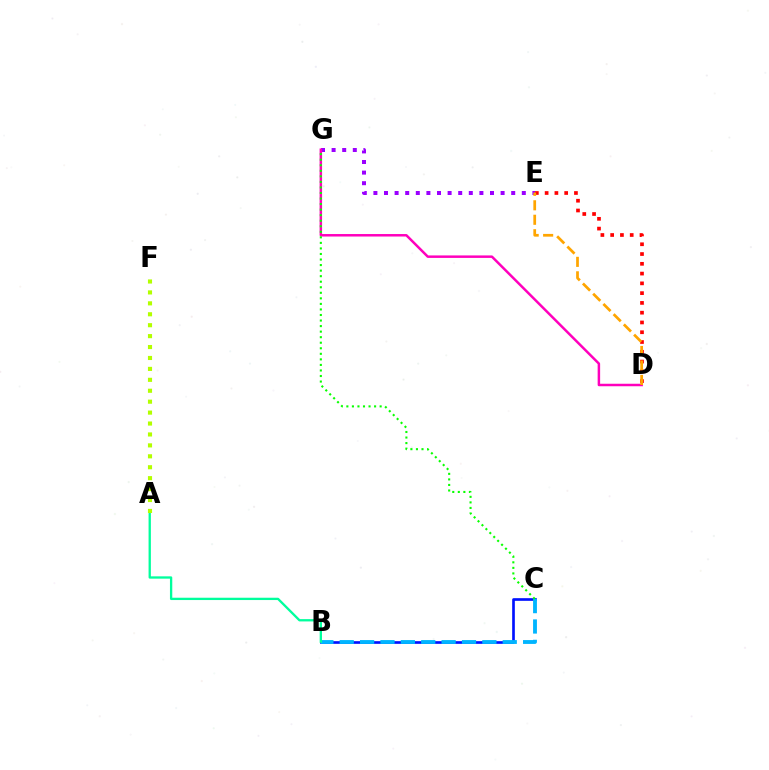{('D', 'E'): [{'color': '#ff0000', 'line_style': 'dotted', 'thickness': 2.66}, {'color': '#ffa500', 'line_style': 'dashed', 'thickness': 1.97}], ('E', 'G'): [{'color': '#9b00ff', 'line_style': 'dotted', 'thickness': 2.88}], ('B', 'C'): [{'color': '#0010ff', 'line_style': 'solid', 'thickness': 1.92}, {'color': '#00b5ff', 'line_style': 'dashed', 'thickness': 2.77}], ('D', 'G'): [{'color': '#ff00bd', 'line_style': 'solid', 'thickness': 1.79}], ('A', 'B'): [{'color': '#00ff9d', 'line_style': 'solid', 'thickness': 1.67}], ('A', 'F'): [{'color': '#b3ff00', 'line_style': 'dotted', 'thickness': 2.97}], ('C', 'G'): [{'color': '#08ff00', 'line_style': 'dotted', 'thickness': 1.51}]}